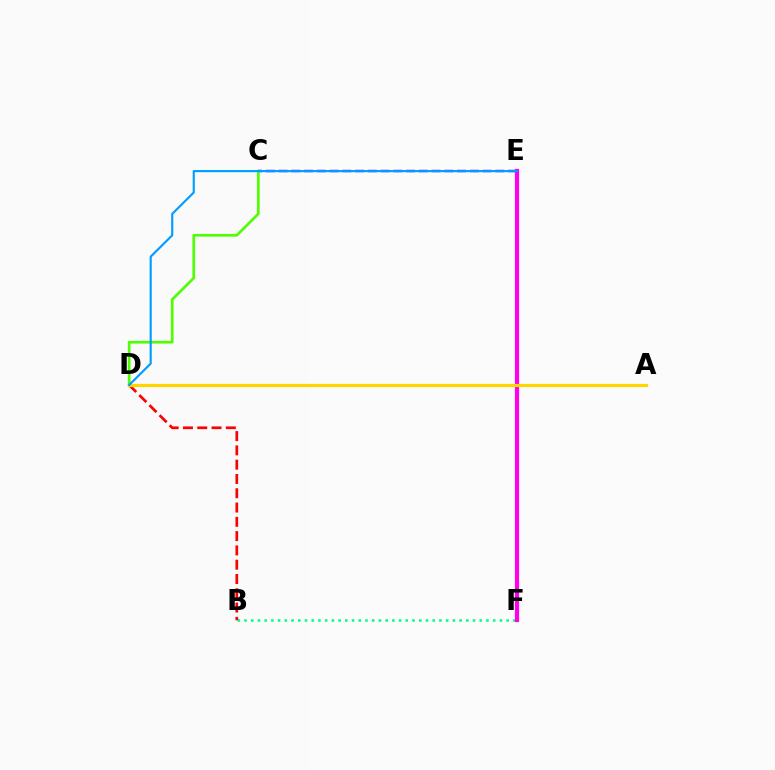{('C', 'E'): [{'color': '#3700ff', 'line_style': 'dashed', 'thickness': 1.73}], ('C', 'D'): [{'color': '#4fff00', 'line_style': 'solid', 'thickness': 1.93}], ('B', 'F'): [{'color': '#00ff86', 'line_style': 'dotted', 'thickness': 1.83}], ('E', 'F'): [{'color': '#ff00ed', 'line_style': 'solid', 'thickness': 3.0}], ('B', 'D'): [{'color': '#ff0000', 'line_style': 'dashed', 'thickness': 1.94}], ('A', 'D'): [{'color': '#ffd500', 'line_style': 'solid', 'thickness': 2.3}], ('D', 'E'): [{'color': '#009eff', 'line_style': 'solid', 'thickness': 1.55}]}